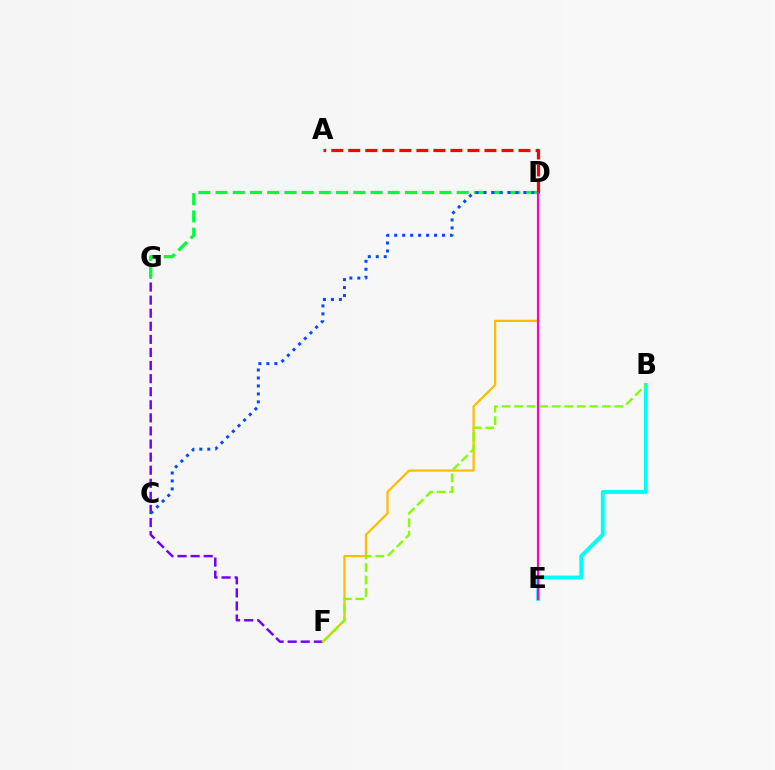{('F', 'G'): [{'color': '#7200ff', 'line_style': 'dashed', 'thickness': 1.78}], ('D', 'G'): [{'color': '#00ff39', 'line_style': 'dashed', 'thickness': 2.34}], ('B', 'E'): [{'color': '#00fff6', 'line_style': 'solid', 'thickness': 2.82}], ('D', 'F'): [{'color': '#ffbd00', 'line_style': 'solid', 'thickness': 1.62}], ('C', 'D'): [{'color': '#004bff', 'line_style': 'dotted', 'thickness': 2.16}], ('A', 'D'): [{'color': '#ff0000', 'line_style': 'dashed', 'thickness': 2.31}], ('B', 'F'): [{'color': '#84ff00', 'line_style': 'dashed', 'thickness': 1.7}], ('D', 'E'): [{'color': '#ff00cf', 'line_style': 'solid', 'thickness': 1.54}]}